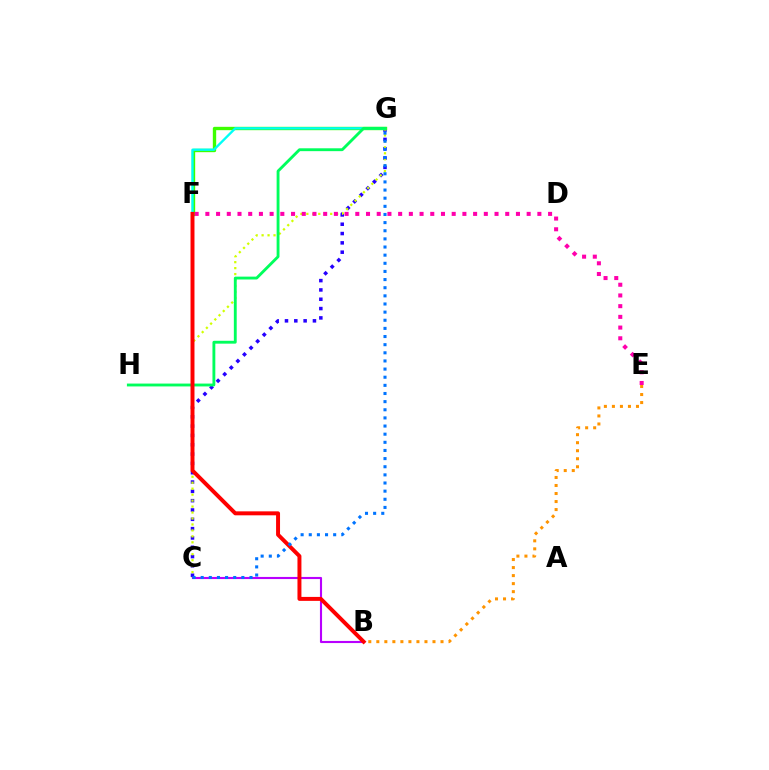{('C', 'G'): [{'color': '#2500ff', 'line_style': 'dotted', 'thickness': 2.53}, {'color': '#d1ff00', 'line_style': 'dotted', 'thickness': 1.62}, {'color': '#0074ff', 'line_style': 'dotted', 'thickness': 2.21}], ('F', 'G'): [{'color': '#3dff00', 'line_style': 'solid', 'thickness': 2.42}, {'color': '#00fff6', 'line_style': 'solid', 'thickness': 1.69}], ('B', 'C'): [{'color': '#b900ff', 'line_style': 'solid', 'thickness': 1.52}], ('E', 'F'): [{'color': '#ff00ac', 'line_style': 'dotted', 'thickness': 2.91}], ('G', 'H'): [{'color': '#00ff5c', 'line_style': 'solid', 'thickness': 2.06}], ('B', 'F'): [{'color': '#ff0000', 'line_style': 'solid', 'thickness': 2.85}], ('B', 'E'): [{'color': '#ff9400', 'line_style': 'dotted', 'thickness': 2.18}]}